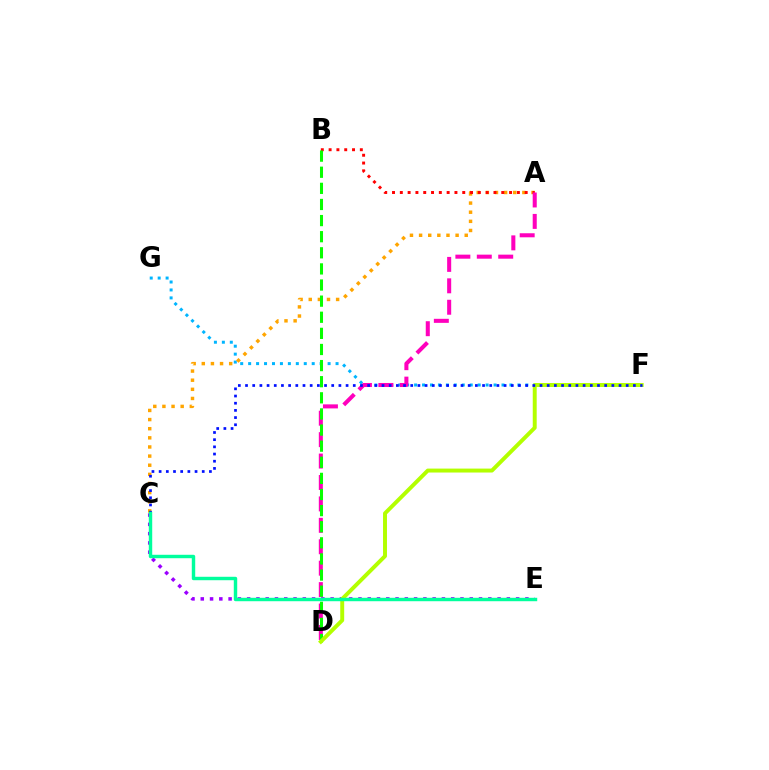{('C', 'E'): [{'color': '#9b00ff', 'line_style': 'dotted', 'thickness': 2.52}, {'color': '#00ff9d', 'line_style': 'solid', 'thickness': 2.47}], ('F', 'G'): [{'color': '#00b5ff', 'line_style': 'dotted', 'thickness': 2.16}], ('A', 'C'): [{'color': '#ffa500', 'line_style': 'dotted', 'thickness': 2.48}], ('A', 'B'): [{'color': '#ff0000', 'line_style': 'dotted', 'thickness': 2.12}], ('A', 'D'): [{'color': '#ff00bd', 'line_style': 'dashed', 'thickness': 2.91}], ('B', 'D'): [{'color': '#08ff00', 'line_style': 'dashed', 'thickness': 2.19}], ('D', 'F'): [{'color': '#b3ff00', 'line_style': 'solid', 'thickness': 2.84}], ('C', 'F'): [{'color': '#0010ff', 'line_style': 'dotted', 'thickness': 1.95}]}